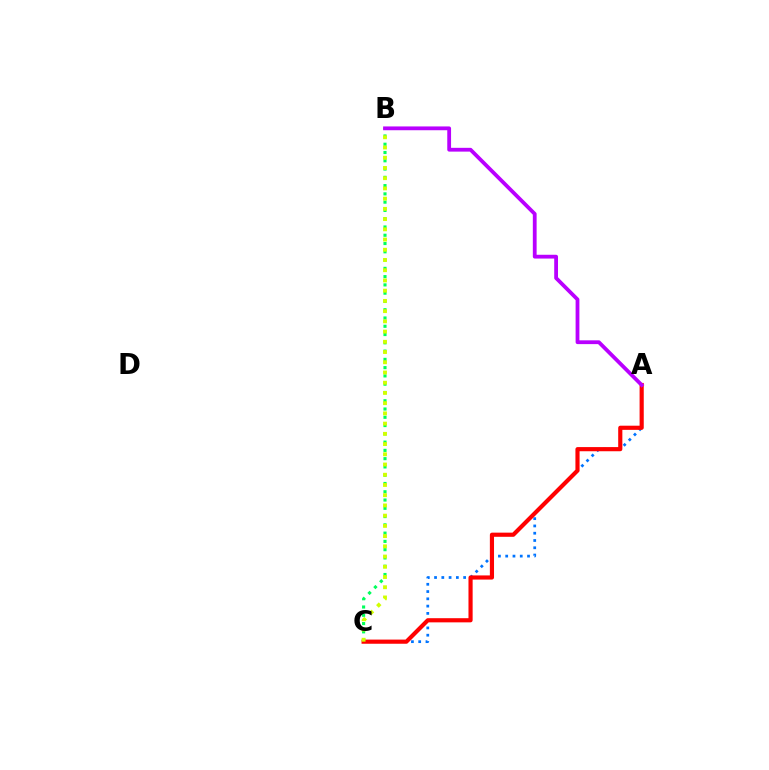{('B', 'C'): [{'color': '#00ff5c', 'line_style': 'dotted', 'thickness': 2.25}, {'color': '#d1ff00', 'line_style': 'dotted', 'thickness': 2.78}], ('A', 'C'): [{'color': '#0074ff', 'line_style': 'dotted', 'thickness': 1.98}, {'color': '#ff0000', 'line_style': 'solid', 'thickness': 2.99}], ('A', 'B'): [{'color': '#b900ff', 'line_style': 'solid', 'thickness': 2.73}]}